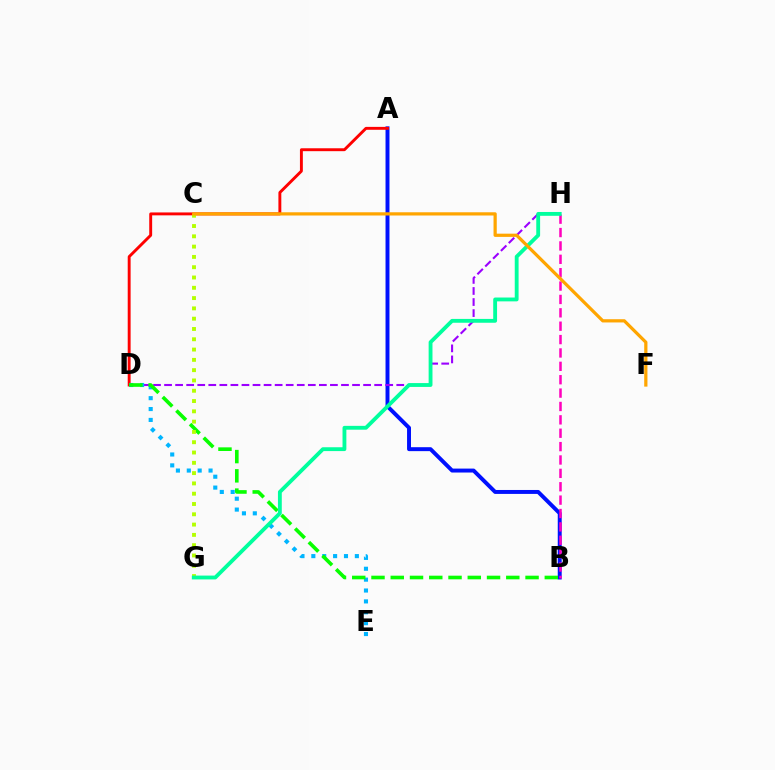{('A', 'B'): [{'color': '#0010ff', 'line_style': 'solid', 'thickness': 2.84}], ('B', 'H'): [{'color': '#ff00bd', 'line_style': 'dashed', 'thickness': 1.82}], ('A', 'D'): [{'color': '#ff0000', 'line_style': 'solid', 'thickness': 2.09}], ('D', 'H'): [{'color': '#9b00ff', 'line_style': 'dashed', 'thickness': 1.5}], ('D', 'E'): [{'color': '#00b5ff', 'line_style': 'dotted', 'thickness': 2.96}], ('B', 'D'): [{'color': '#08ff00', 'line_style': 'dashed', 'thickness': 2.62}], ('C', 'G'): [{'color': '#b3ff00', 'line_style': 'dotted', 'thickness': 2.8}], ('G', 'H'): [{'color': '#00ff9d', 'line_style': 'solid', 'thickness': 2.76}], ('C', 'F'): [{'color': '#ffa500', 'line_style': 'solid', 'thickness': 2.32}]}